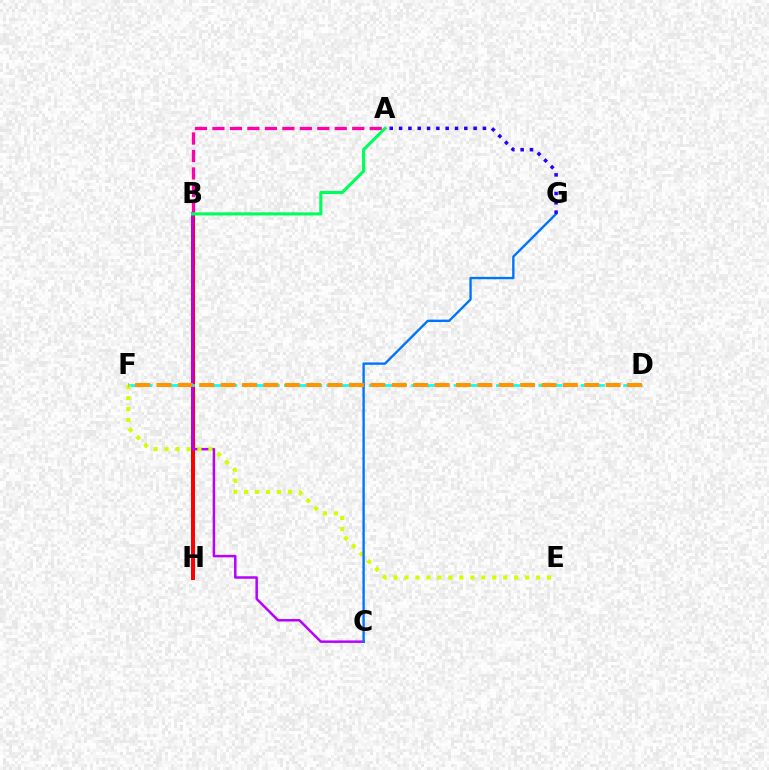{('B', 'H'): [{'color': '#3dff00', 'line_style': 'dashed', 'thickness': 2.79}, {'color': '#ff0000', 'line_style': 'solid', 'thickness': 2.87}], ('B', 'C'): [{'color': '#b900ff', 'line_style': 'solid', 'thickness': 1.79}], ('A', 'B'): [{'color': '#ff00ac', 'line_style': 'dashed', 'thickness': 2.37}, {'color': '#00ff5c', 'line_style': 'solid', 'thickness': 2.26}], ('D', 'F'): [{'color': '#00fff6', 'line_style': 'dashed', 'thickness': 1.92}, {'color': '#ff9400', 'line_style': 'dashed', 'thickness': 2.91}], ('E', 'F'): [{'color': '#d1ff00', 'line_style': 'dotted', 'thickness': 2.98}], ('C', 'G'): [{'color': '#0074ff', 'line_style': 'solid', 'thickness': 1.71}], ('A', 'G'): [{'color': '#2500ff', 'line_style': 'dotted', 'thickness': 2.53}]}